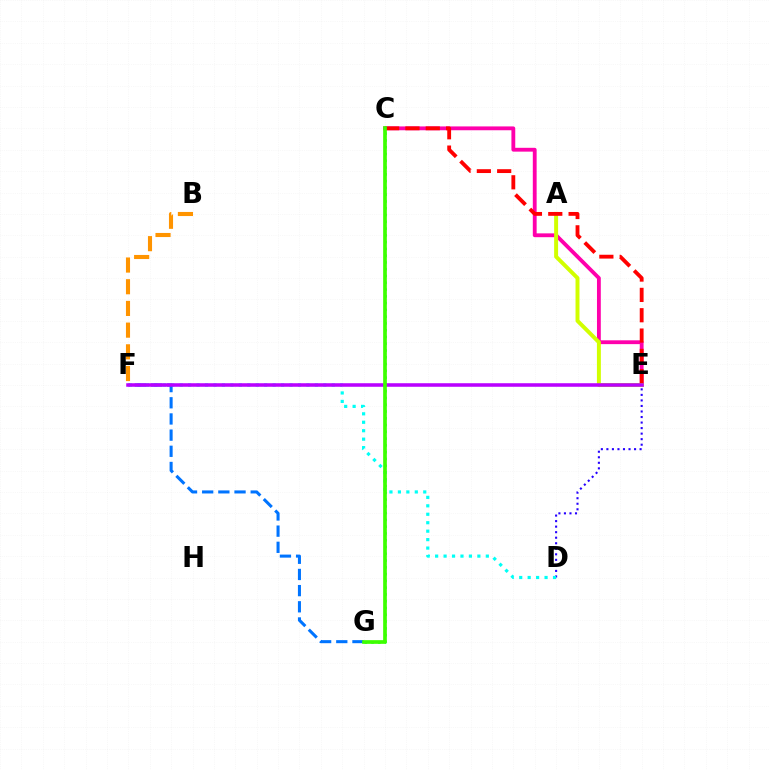{('C', 'G'): [{'color': '#00ff5c', 'line_style': 'dotted', 'thickness': 1.84}, {'color': '#3dff00', 'line_style': 'solid', 'thickness': 2.65}], ('D', 'E'): [{'color': '#2500ff', 'line_style': 'dotted', 'thickness': 1.5}], ('D', 'F'): [{'color': '#00fff6', 'line_style': 'dotted', 'thickness': 2.3}], ('B', 'F'): [{'color': '#ff9400', 'line_style': 'dashed', 'thickness': 2.95}], ('C', 'E'): [{'color': '#ff00ac', 'line_style': 'solid', 'thickness': 2.76}, {'color': '#ff0000', 'line_style': 'dashed', 'thickness': 2.76}], ('A', 'E'): [{'color': '#d1ff00', 'line_style': 'solid', 'thickness': 2.85}], ('F', 'G'): [{'color': '#0074ff', 'line_style': 'dashed', 'thickness': 2.2}], ('E', 'F'): [{'color': '#b900ff', 'line_style': 'solid', 'thickness': 2.56}]}